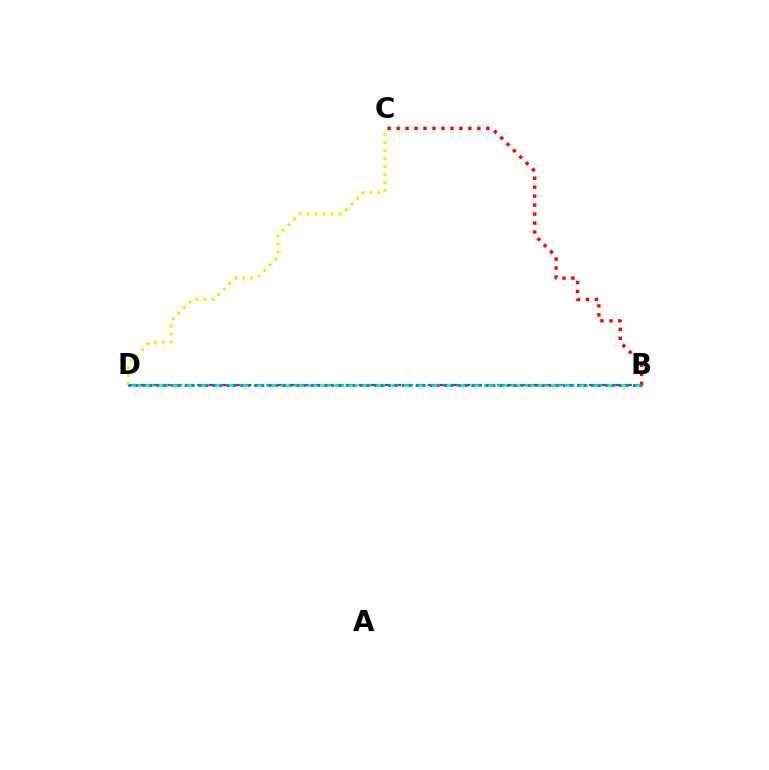{('B', 'C'): [{'color': '#ff0000', 'line_style': 'dotted', 'thickness': 2.44}], ('B', 'D'): [{'color': '#b900ff', 'line_style': 'dashed', 'thickness': 1.57}, {'color': '#00ff5c', 'line_style': 'dashed', 'thickness': 1.84}, {'color': '#0074ff', 'line_style': 'dotted', 'thickness': 1.9}], ('C', 'D'): [{'color': '#d1ff00', 'line_style': 'dotted', 'thickness': 2.16}]}